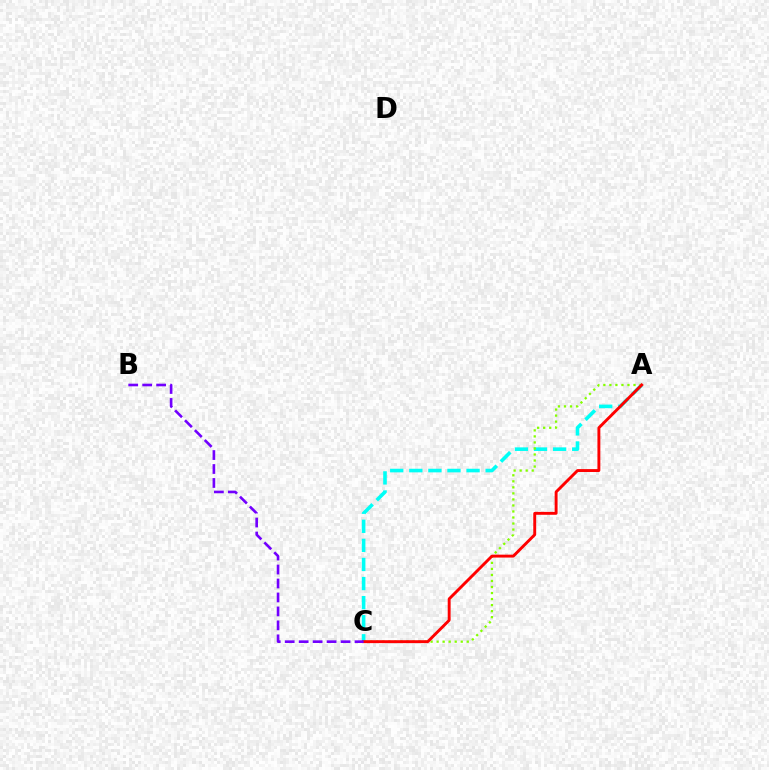{('A', 'C'): [{'color': '#00fff6', 'line_style': 'dashed', 'thickness': 2.59}, {'color': '#84ff00', 'line_style': 'dotted', 'thickness': 1.64}, {'color': '#ff0000', 'line_style': 'solid', 'thickness': 2.09}], ('B', 'C'): [{'color': '#7200ff', 'line_style': 'dashed', 'thickness': 1.9}]}